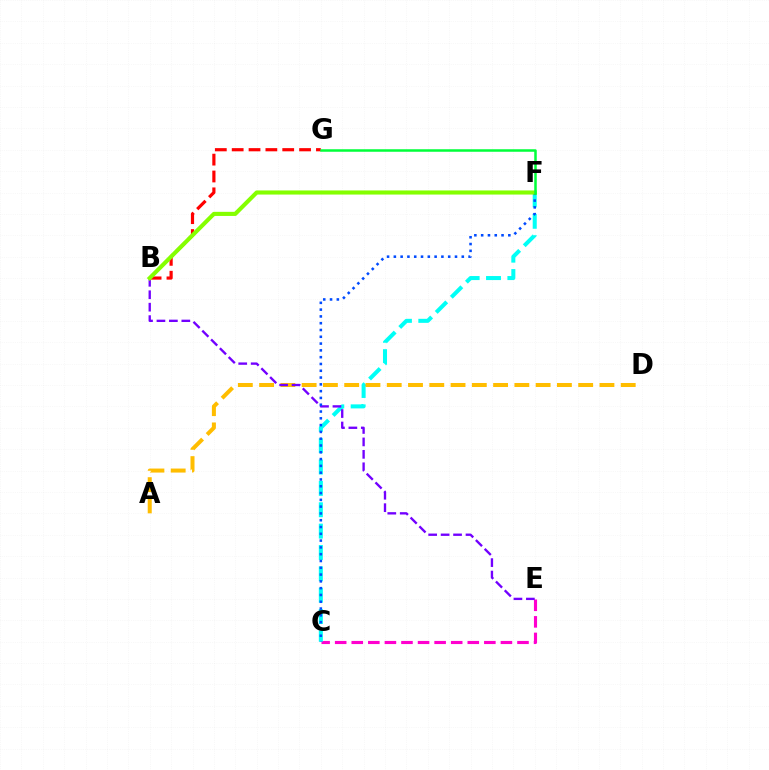{('C', 'E'): [{'color': '#ff00cf', 'line_style': 'dashed', 'thickness': 2.25}], ('C', 'F'): [{'color': '#00fff6', 'line_style': 'dashed', 'thickness': 2.9}, {'color': '#004bff', 'line_style': 'dotted', 'thickness': 1.85}], ('A', 'D'): [{'color': '#ffbd00', 'line_style': 'dashed', 'thickness': 2.89}], ('B', 'E'): [{'color': '#7200ff', 'line_style': 'dashed', 'thickness': 1.69}], ('B', 'G'): [{'color': '#ff0000', 'line_style': 'dashed', 'thickness': 2.29}], ('B', 'F'): [{'color': '#84ff00', 'line_style': 'solid', 'thickness': 2.96}], ('F', 'G'): [{'color': '#00ff39', 'line_style': 'solid', 'thickness': 1.81}]}